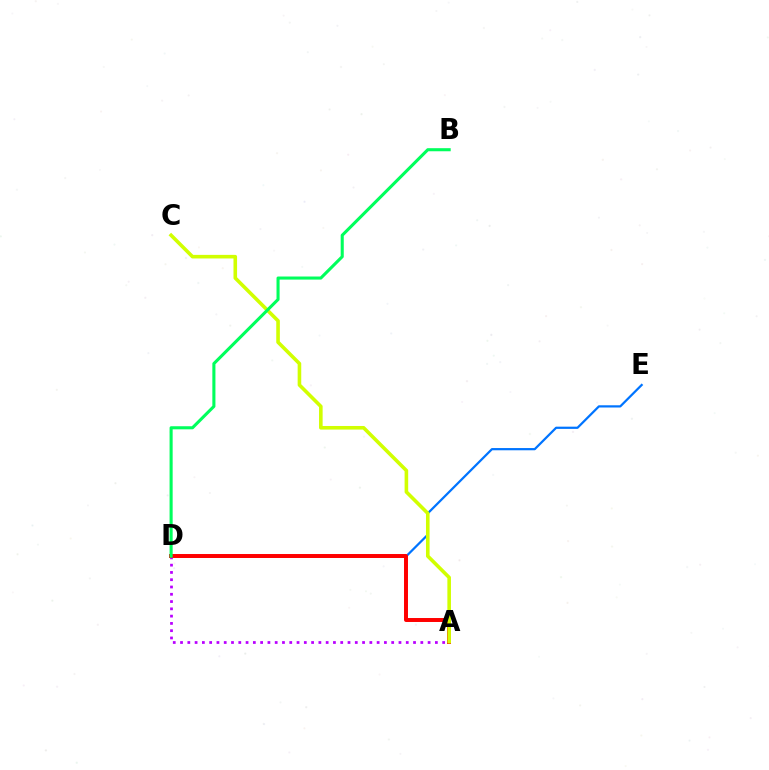{('A', 'D'): [{'color': '#b900ff', 'line_style': 'dotted', 'thickness': 1.98}, {'color': '#ff0000', 'line_style': 'solid', 'thickness': 2.85}], ('D', 'E'): [{'color': '#0074ff', 'line_style': 'solid', 'thickness': 1.6}], ('A', 'C'): [{'color': '#d1ff00', 'line_style': 'solid', 'thickness': 2.59}], ('B', 'D'): [{'color': '#00ff5c', 'line_style': 'solid', 'thickness': 2.22}]}